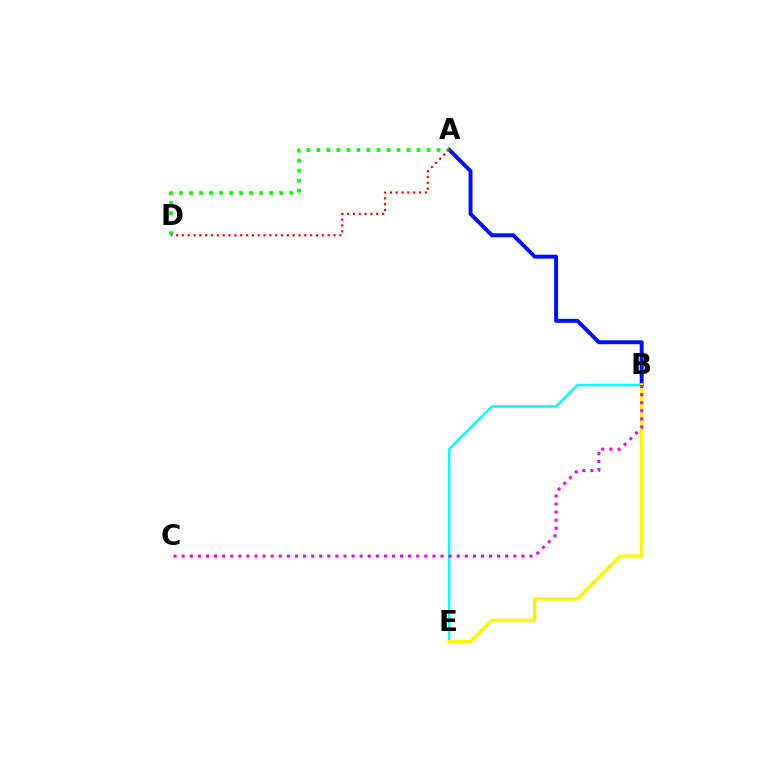{('A', 'B'): [{'color': '#0010ff', 'line_style': 'solid', 'thickness': 2.84}], ('A', 'D'): [{'color': '#08ff00', 'line_style': 'dotted', 'thickness': 2.72}, {'color': '#ff0000', 'line_style': 'dotted', 'thickness': 1.58}], ('B', 'E'): [{'color': '#00fff6', 'line_style': 'solid', 'thickness': 1.71}, {'color': '#fcf500', 'line_style': 'solid', 'thickness': 2.47}], ('B', 'C'): [{'color': '#ee00ff', 'line_style': 'dotted', 'thickness': 2.2}]}